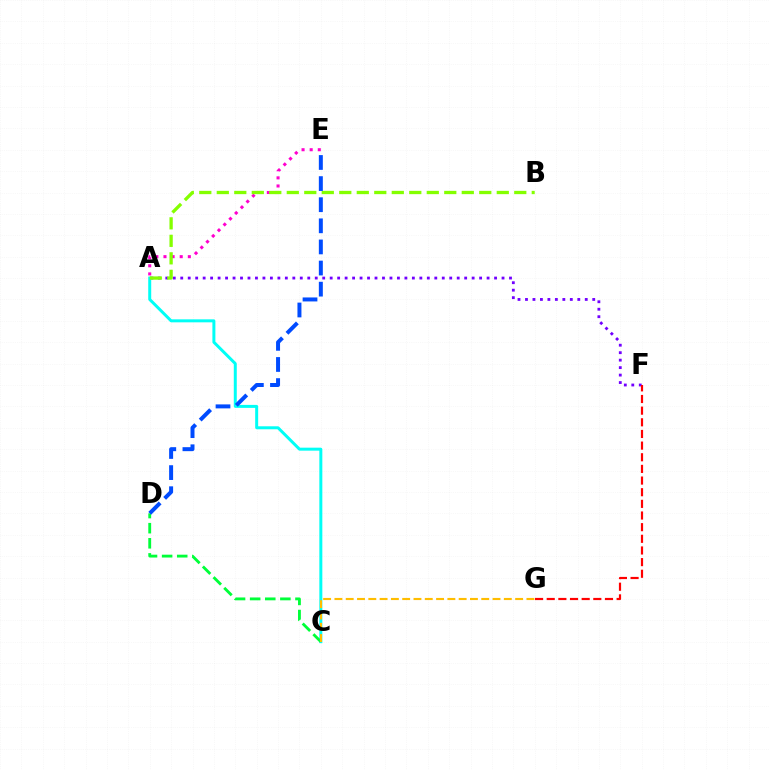{('A', 'E'): [{'color': '#ff00cf', 'line_style': 'dotted', 'thickness': 2.21}], ('A', 'F'): [{'color': '#7200ff', 'line_style': 'dotted', 'thickness': 2.03}], ('A', 'C'): [{'color': '#00fff6', 'line_style': 'solid', 'thickness': 2.15}], ('C', 'D'): [{'color': '#00ff39', 'line_style': 'dashed', 'thickness': 2.05}], ('A', 'B'): [{'color': '#84ff00', 'line_style': 'dashed', 'thickness': 2.38}], ('C', 'G'): [{'color': '#ffbd00', 'line_style': 'dashed', 'thickness': 1.53}], ('D', 'E'): [{'color': '#004bff', 'line_style': 'dashed', 'thickness': 2.87}], ('F', 'G'): [{'color': '#ff0000', 'line_style': 'dashed', 'thickness': 1.58}]}